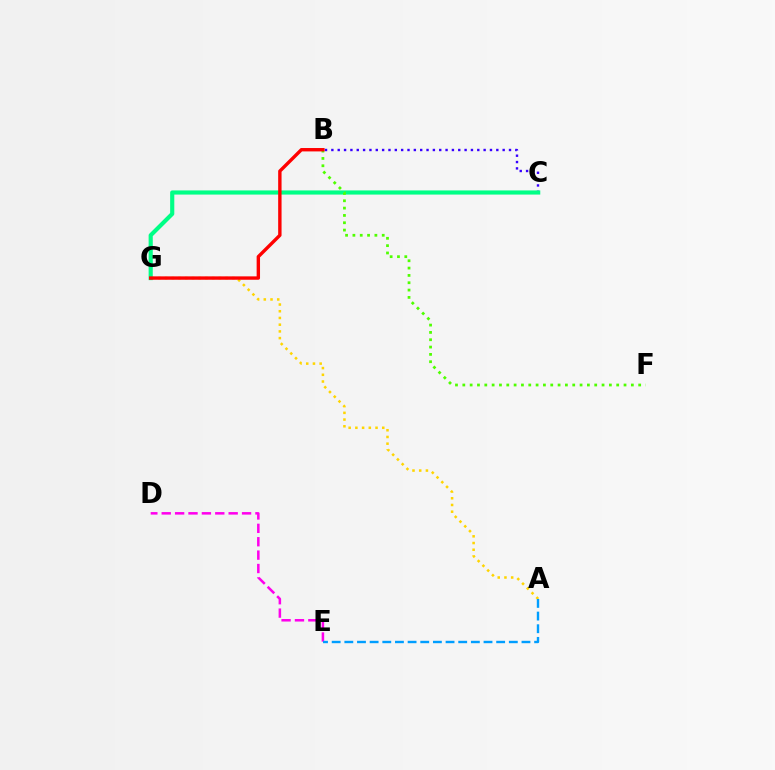{('A', 'G'): [{'color': '#ffd500', 'line_style': 'dotted', 'thickness': 1.82}], ('B', 'C'): [{'color': '#3700ff', 'line_style': 'dotted', 'thickness': 1.72}], ('C', 'G'): [{'color': '#00ff86', 'line_style': 'solid', 'thickness': 2.98}], ('D', 'E'): [{'color': '#ff00ed', 'line_style': 'dashed', 'thickness': 1.82}], ('A', 'E'): [{'color': '#009eff', 'line_style': 'dashed', 'thickness': 1.72}], ('B', 'F'): [{'color': '#4fff00', 'line_style': 'dotted', 'thickness': 1.99}], ('B', 'G'): [{'color': '#ff0000', 'line_style': 'solid', 'thickness': 2.44}]}